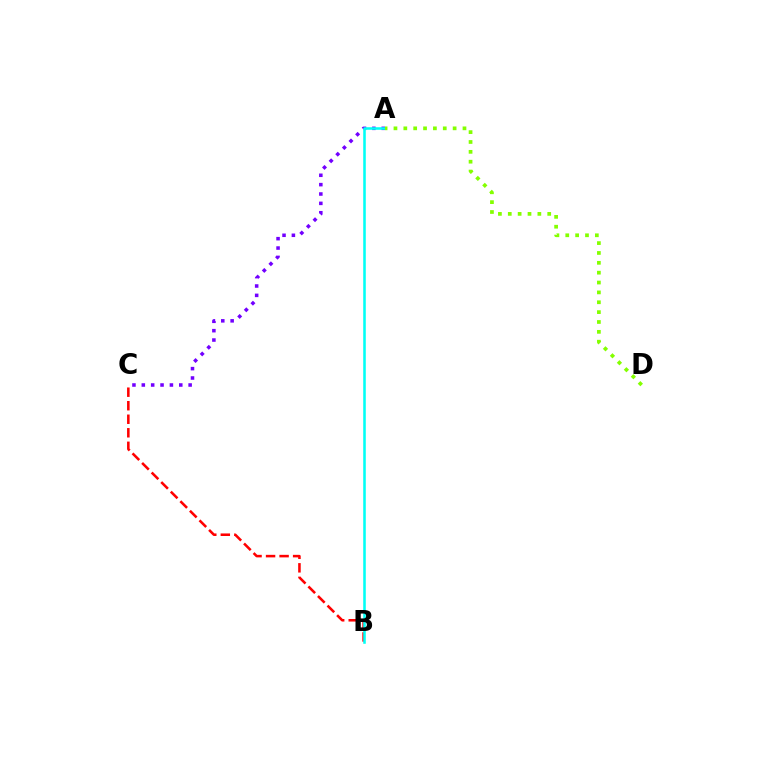{('A', 'C'): [{'color': '#7200ff', 'line_style': 'dotted', 'thickness': 2.54}], ('B', 'C'): [{'color': '#ff0000', 'line_style': 'dashed', 'thickness': 1.84}], ('A', 'B'): [{'color': '#00fff6', 'line_style': 'solid', 'thickness': 1.84}], ('A', 'D'): [{'color': '#84ff00', 'line_style': 'dotted', 'thickness': 2.68}]}